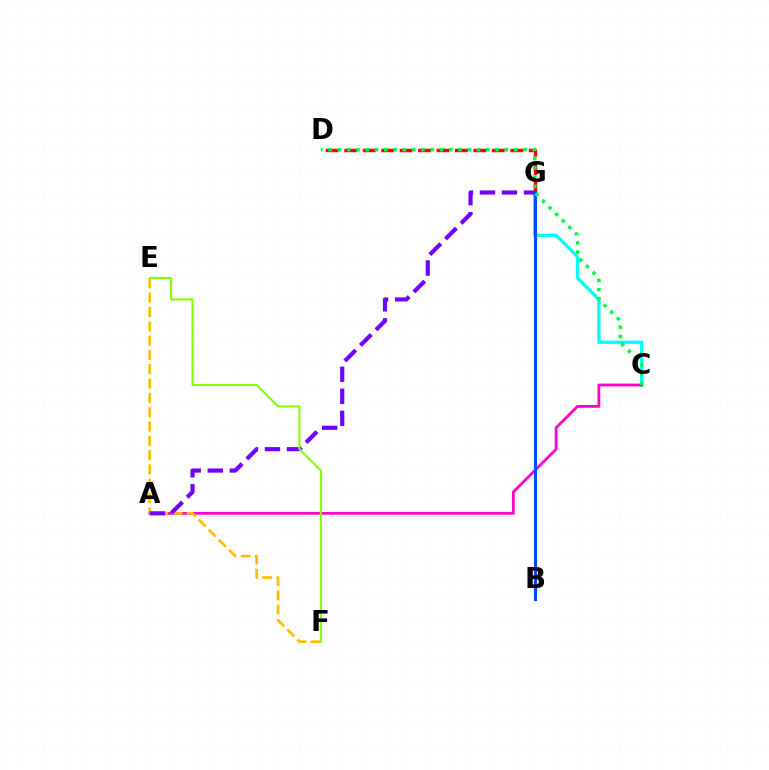{('C', 'G'): [{'color': '#00fff6', 'line_style': 'solid', 'thickness': 2.37}], ('A', 'C'): [{'color': '#ff00cf', 'line_style': 'solid', 'thickness': 2.0}], ('E', 'F'): [{'color': '#ffbd00', 'line_style': 'dashed', 'thickness': 1.95}, {'color': '#84ff00', 'line_style': 'solid', 'thickness': 1.5}], ('D', 'G'): [{'color': '#ff0000', 'line_style': 'dashed', 'thickness': 2.51}], ('A', 'G'): [{'color': '#7200ff', 'line_style': 'dashed', 'thickness': 2.99}], ('B', 'G'): [{'color': '#004bff', 'line_style': 'solid', 'thickness': 2.25}], ('C', 'D'): [{'color': '#00ff39', 'line_style': 'dotted', 'thickness': 2.52}]}